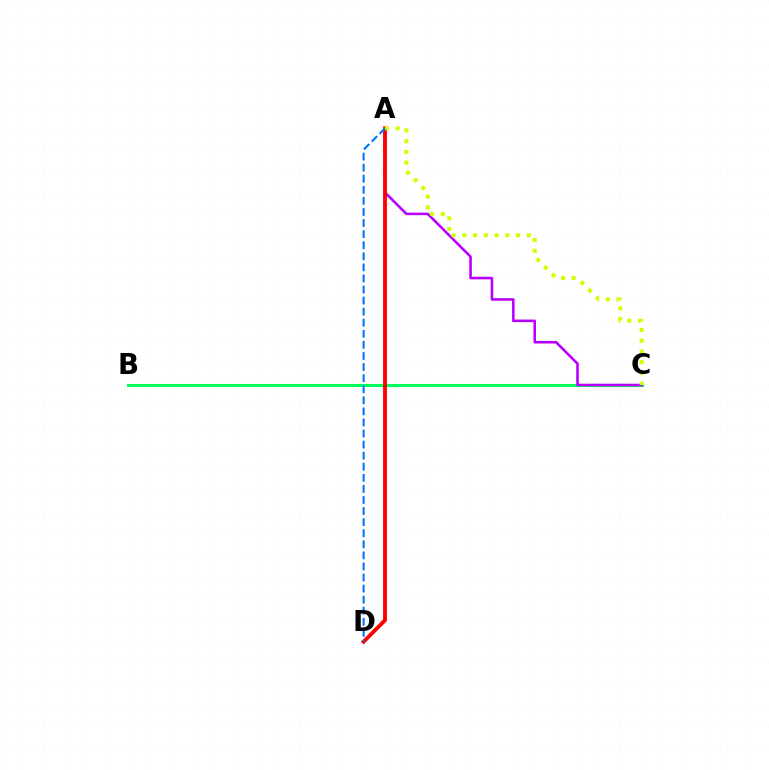{('B', 'C'): [{'color': '#00ff5c', 'line_style': 'solid', 'thickness': 2.21}], ('A', 'C'): [{'color': '#b900ff', 'line_style': 'solid', 'thickness': 1.85}, {'color': '#d1ff00', 'line_style': 'dotted', 'thickness': 2.92}], ('A', 'D'): [{'color': '#ff0000', 'line_style': 'solid', 'thickness': 2.77}, {'color': '#0074ff', 'line_style': 'dashed', 'thickness': 1.5}]}